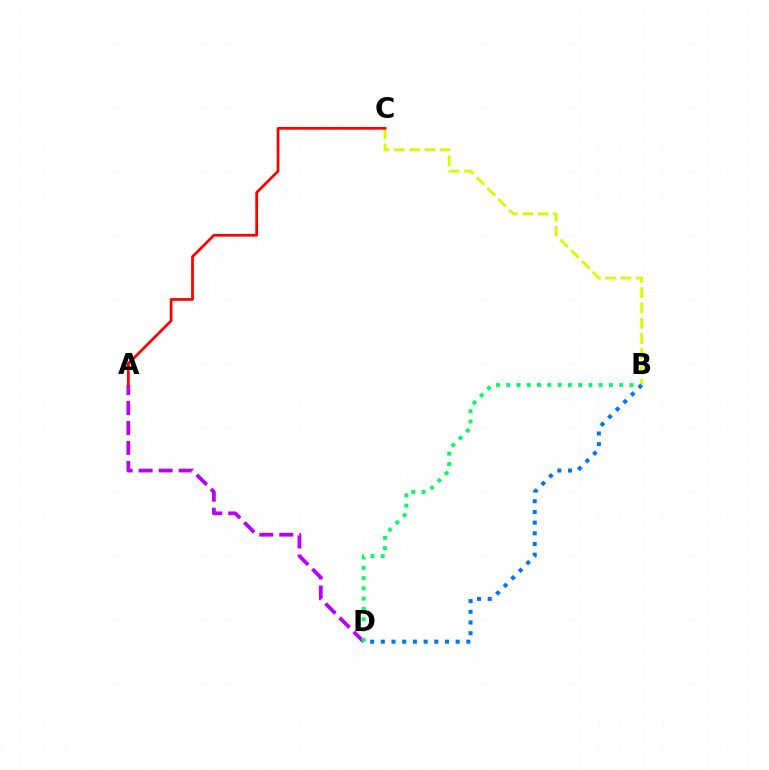{('A', 'D'): [{'color': '#b900ff', 'line_style': 'dashed', 'thickness': 2.71}], ('B', 'D'): [{'color': '#00ff5c', 'line_style': 'dotted', 'thickness': 2.79}, {'color': '#0074ff', 'line_style': 'dotted', 'thickness': 2.9}], ('B', 'C'): [{'color': '#d1ff00', 'line_style': 'dashed', 'thickness': 2.07}], ('A', 'C'): [{'color': '#ff0000', 'line_style': 'solid', 'thickness': 1.97}]}